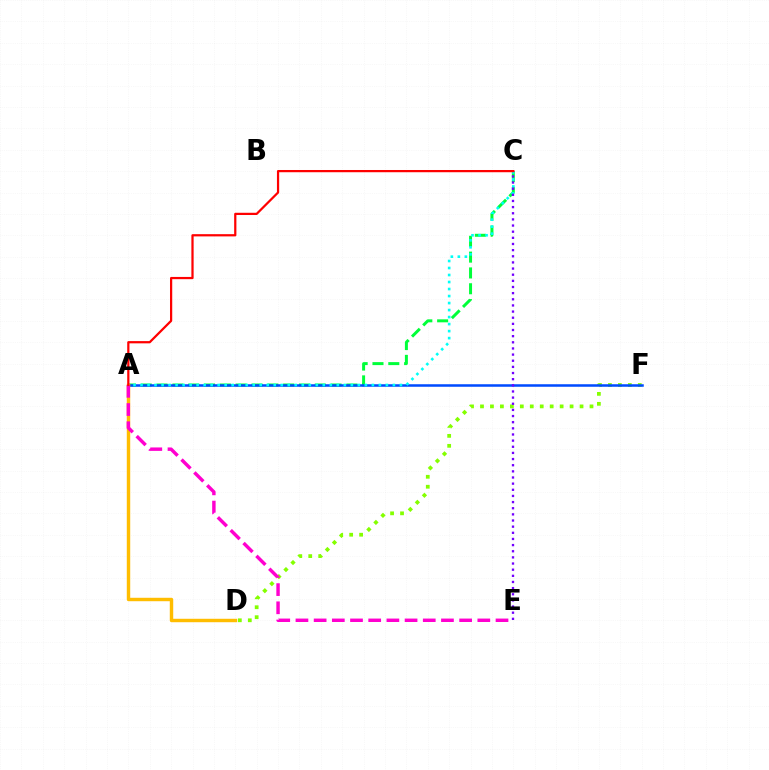{('A', 'C'): [{'color': '#00ff39', 'line_style': 'dashed', 'thickness': 2.15}, {'color': '#00fff6', 'line_style': 'dotted', 'thickness': 1.9}, {'color': '#ff0000', 'line_style': 'solid', 'thickness': 1.61}], ('D', 'F'): [{'color': '#84ff00', 'line_style': 'dotted', 'thickness': 2.7}], ('A', 'F'): [{'color': '#004bff', 'line_style': 'solid', 'thickness': 1.82}], ('A', 'D'): [{'color': '#ffbd00', 'line_style': 'solid', 'thickness': 2.47}], ('A', 'E'): [{'color': '#ff00cf', 'line_style': 'dashed', 'thickness': 2.47}], ('C', 'E'): [{'color': '#7200ff', 'line_style': 'dotted', 'thickness': 1.67}]}